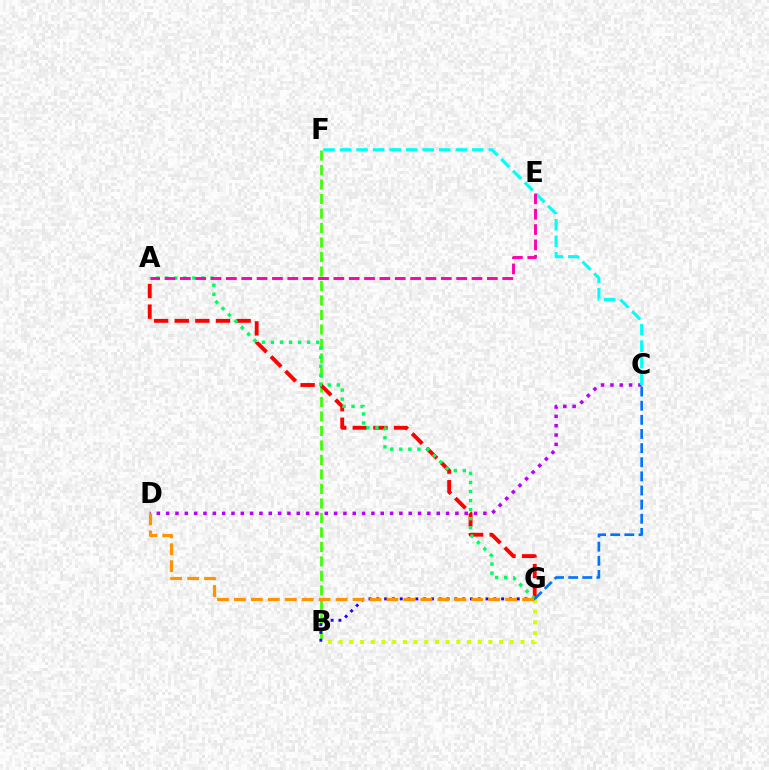{('C', 'D'): [{'color': '#b900ff', 'line_style': 'dotted', 'thickness': 2.53}], ('B', 'G'): [{'color': '#d1ff00', 'line_style': 'dotted', 'thickness': 2.91}, {'color': '#2500ff', 'line_style': 'dotted', 'thickness': 2.12}], ('B', 'F'): [{'color': '#3dff00', 'line_style': 'dashed', 'thickness': 1.97}], ('A', 'G'): [{'color': '#ff0000', 'line_style': 'dashed', 'thickness': 2.8}, {'color': '#00ff5c', 'line_style': 'dotted', 'thickness': 2.46}], ('C', 'F'): [{'color': '#00fff6', 'line_style': 'dashed', 'thickness': 2.25}], ('A', 'E'): [{'color': '#ff00ac', 'line_style': 'dashed', 'thickness': 2.09}], ('C', 'G'): [{'color': '#0074ff', 'line_style': 'dashed', 'thickness': 1.92}], ('D', 'G'): [{'color': '#ff9400', 'line_style': 'dashed', 'thickness': 2.3}]}